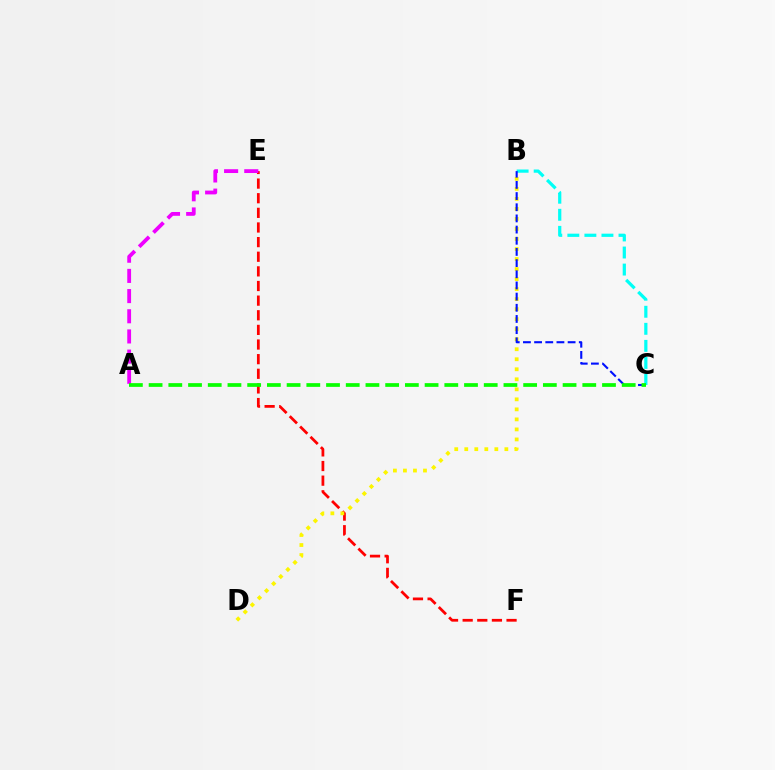{('B', 'C'): [{'color': '#00fff6', 'line_style': 'dashed', 'thickness': 2.32}, {'color': '#0010ff', 'line_style': 'dashed', 'thickness': 1.52}], ('E', 'F'): [{'color': '#ff0000', 'line_style': 'dashed', 'thickness': 1.99}], ('B', 'D'): [{'color': '#fcf500', 'line_style': 'dotted', 'thickness': 2.72}], ('A', 'E'): [{'color': '#ee00ff', 'line_style': 'dashed', 'thickness': 2.74}], ('A', 'C'): [{'color': '#08ff00', 'line_style': 'dashed', 'thickness': 2.68}]}